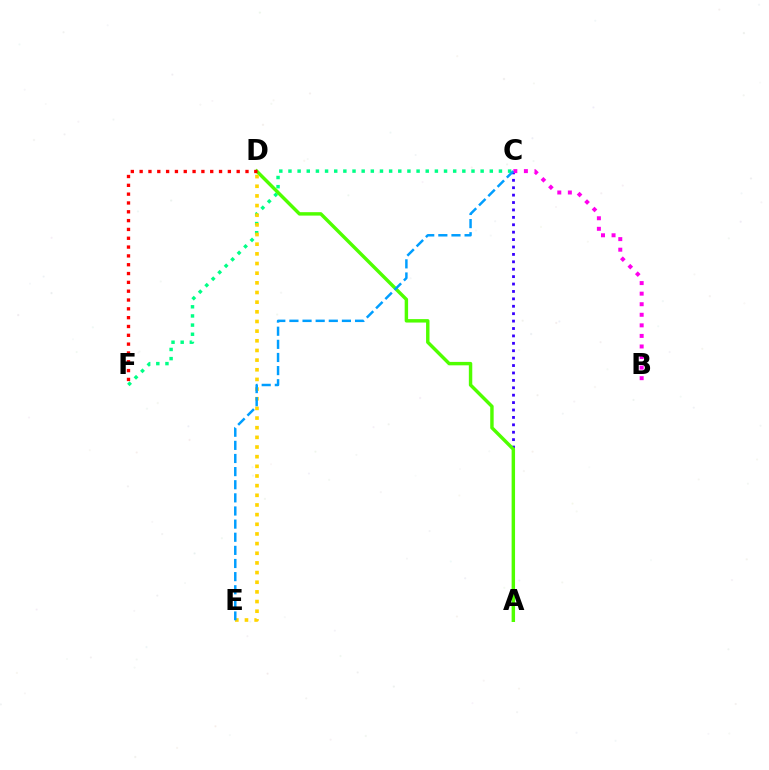{('C', 'F'): [{'color': '#00ff86', 'line_style': 'dotted', 'thickness': 2.49}], ('A', 'C'): [{'color': '#3700ff', 'line_style': 'dotted', 'thickness': 2.01}], ('A', 'D'): [{'color': '#4fff00', 'line_style': 'solid', 'thickness': 2.47}], ('D', 'F'): [{'color': '#ff0000', 'line_style': 'dotted', 'thickness': 2.4}], ('B', 'C'): [{'color': '#ff00ed', 'line_style': 'dotted', 'thickness': 2.87}], ('D', 'E'): [{'color': '#ffd500', 'line_style': 'dotted', 'thickness': 2.62}], ('C', 'E'): [{'color': '#009eff', 'line_style': 'dashed', 'thickness': 1.78}]}